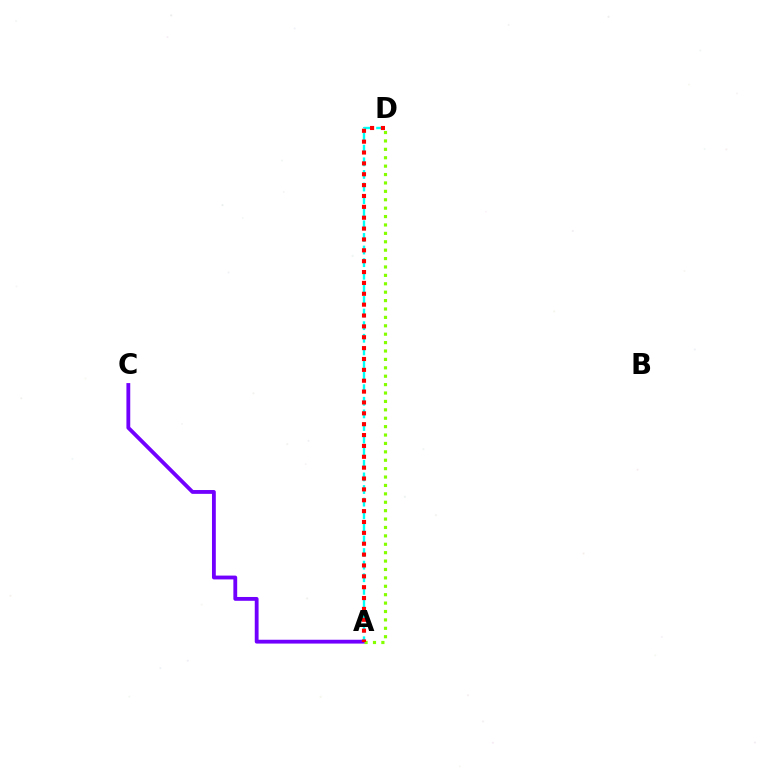{('A', 'C'): [{'color': '#7200ff', 'line_style': 'solid', 'thickness': 2.75}], ('A', 'D'): [{'color': '#84ff00', 'line_style': 'dotted', 'thickness': 2.28}, {'color': '#00fff6', 'line_style': 'dashed', 'thickness': 1.71}, {'color': '#ff0000', 'line_style': 'dotted', 'thickness': 2.95}]}